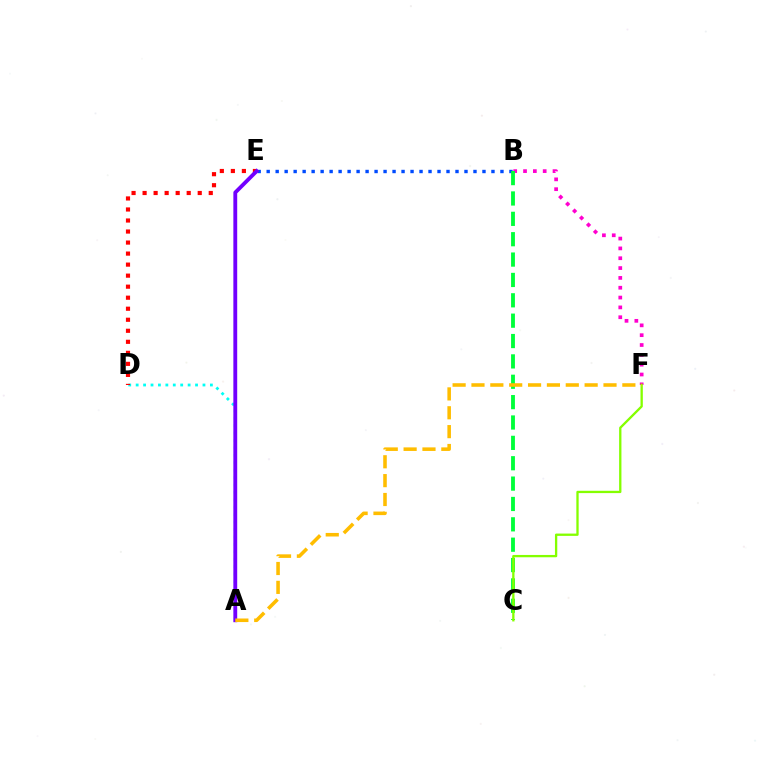{('B', 'E'): [{'color': '#004bff', 'line_style': 'dotted', 'thickness': 2.44}], ('A', 'D'): [{'color': '#00fff6', 'line_style': 'dotted', 'thickness': 2.02}], ('D', 'E'): [{'color': '#ff0000', 'line_style': 'dotted', 'thickness': 3.0}], ('B', 'F'): [{'color': '#ff00cf', 'line_style': 'dotted', 'thickness': 2.67}], ('A', 'E'): [{'color': '#7200ff', 'line_style': 'solid', 'thickness': 2.76}], ('B', 'C'): [{'color': '#00ff39', 'line_style': 'dashed', 'thickness': 2.77}], ('C', 'F'): [{'color': '#84ff00', 'line_style': 'solid', 'thickness': 1.67}], ('A', 'F'): [{'color': '#ffbd00', 'line_style': 'dashed', 'thickness': 2.56}]}